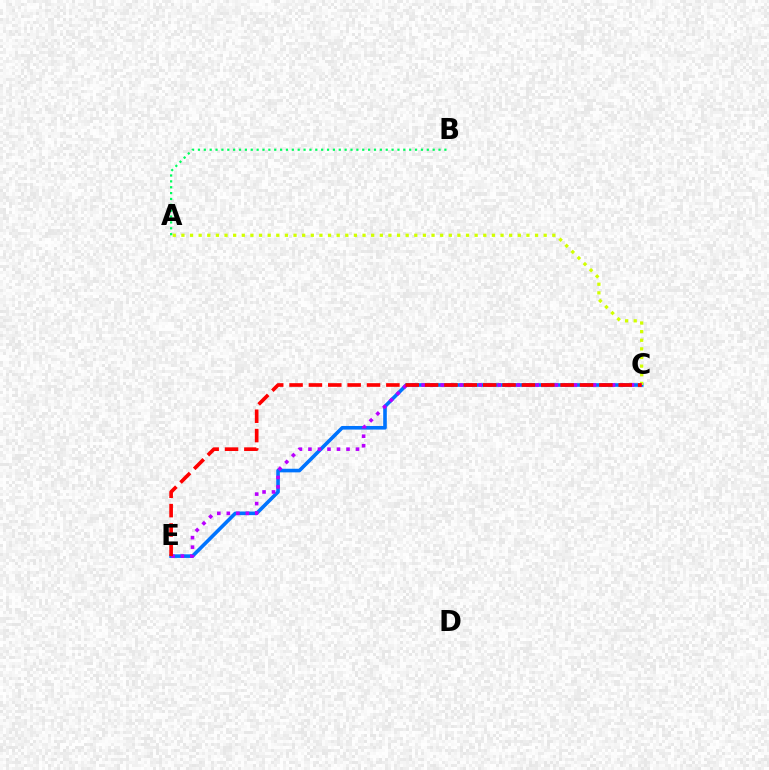{('C', 'E'): [{'color': '#0074ff', 'line_style': 'solid', 'thickness': 2.6}, {'color': '#b900ff', 'line_style': 'dotted', 'thickness': 2.59}, {'color': '#ff0000', 'line_style': 'dashed', 'thickness': 2.63}], ('A', 'C'): [{'color': '#d1ff00', 'line_style': 'dotted', 'thickness': 2.34}], ('A', 'B'): [{'color': '#00ff5c', 'line_style': 'dotted', 'thickness': 1.59}]}